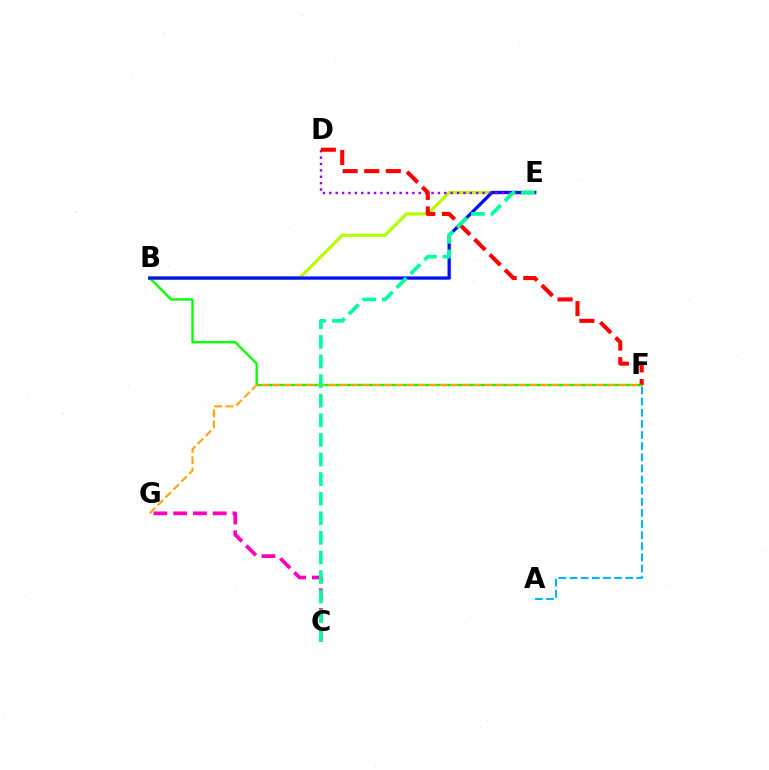{('C', 'G'): [{'color': '#ff00bd', 'line_style': 'dashed', 'thickness': 2.68}], ('B', 'E'): [{'color': '#b3ff00', 'line_style': 'solid', 'thickness': 2.31}, {'color': '#0010ff', 'line_style': 'solid', 'thickness': 2.36}], ('B', 'F'): [{'color': '#08ff00', 'line_style': 'solid', 'thickness': 1.71}], ('D', 'E'): [{'color': '#9b00ff', 'line_style': 'dotted', 'thickness': 1.74}], ('A', 'F'): [{'color': '#00b5ff', 'line_style': 'dashed', 'thickness': 1.51}], ('D', 'F'): [{'color': '#ff0000', 'line_style': 'dashed', 'thickness': 2.93}], ('F', 'G'): [{'color': '#ffa500', 'line_style': 'dashed', 'thickness': 1.52}], ('C', 'E'): [{'color': '#00ff9d', 'line_style': 'dashed', 'thickness': 2.66}]}